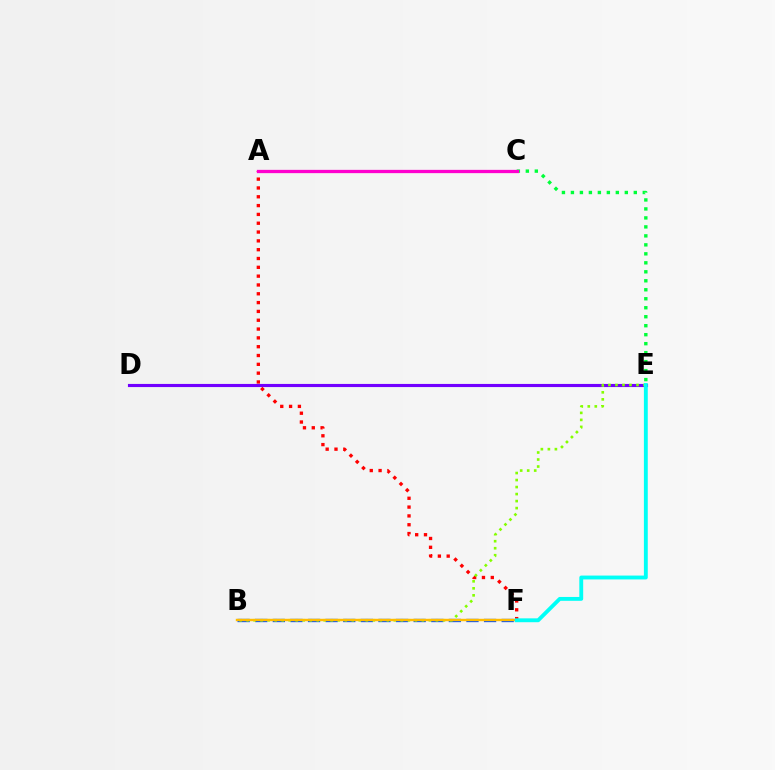{('A', 'F'): [{'color': '#ff0000', 'line_style': 'dotted', 'thickness': 2.4}], ('B', 'F'): [{'color': '#004bff', 'line_style': 'dashed', 'thickness': 2.39}, {'color': '#ffbd00', 'line_style': 'solid', 'thickness': 1.74}], ('D', 'E'): [{'color': '#7200ff', 'line_style': 'solid', 'thickness': 2.25}], ('C', 'E'): [{'color': '#00ff39', 'line_style': 'dotted', 'thickness': 2.44}], ('B', 'E'): [{'color': '#84ff00', 'line_style': 'dotted', 'thickness': 1.9}], ('A', 'C'): [{'color': '#ff00cf', 'line_style': 'solid', 'thickness': 2.36}], ('E', 'F'): [{'color': '#00fff6', 'line_style': 'solid', 'thickness': 2.78}]}